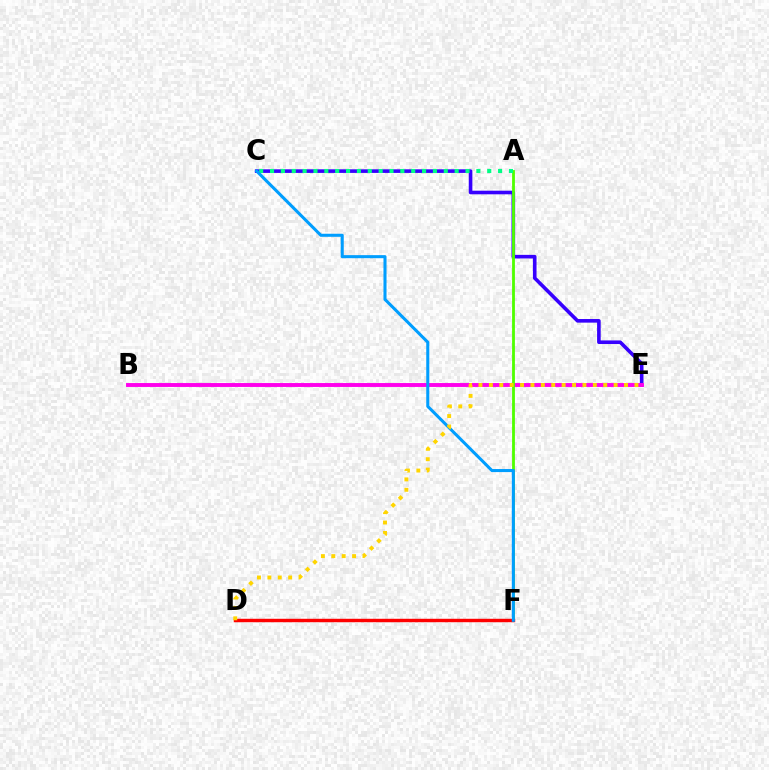{('C', 'E'): [{'color': '#3700ff', 'line_style': 'solid', 'thickness': 2.6}], ('B', 'E'): [{'color': '#ff00ed', 'line_style': 'solid', 'thickness': 2.81}], ('A', 'F'): [{'color': '#4fff00', 'line_style': 'solid', 'thickness': 2.02}], ('D', 'F'): [{'color': '#ff0000', 'line_style': 'solid', 'thickness': 2.47}], ('A', 'C'): [{'color': '#00ff86', 'line_style': 'dotted', 'thickness': 2.95}], ('C', 'F'): [{'color': '#009eff', 'line_style': 'solid', 'thickness': 2.2}], ('D', 'E'): [{'color': '#ffd500', 'line_style': 'dotted', 'thickness': 2.82}]}